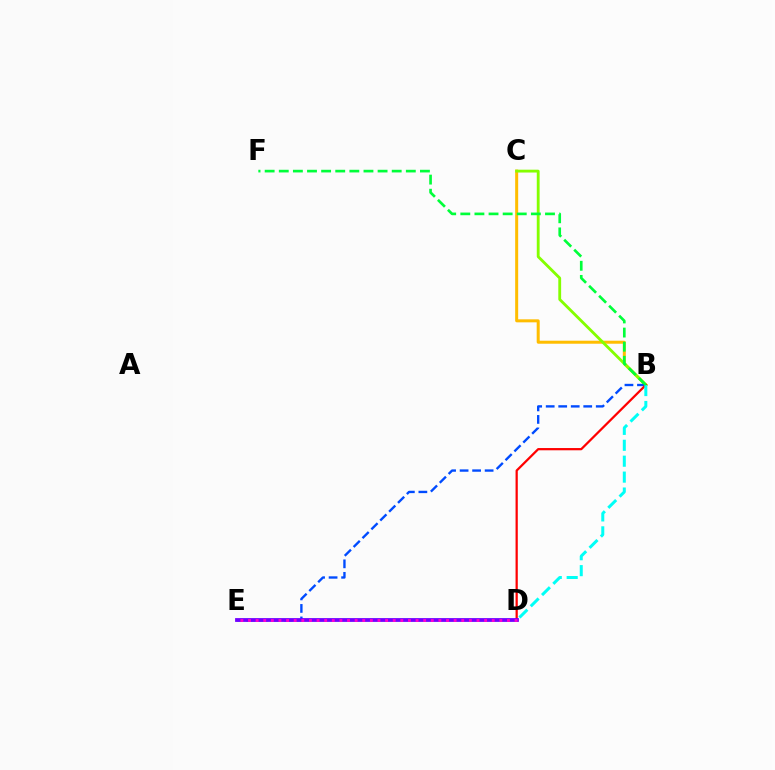{('B', 'C'): [{'color': '#ffbd00', 'line_style': 'solid', 'thickness': 2.17}, {'color': '#84ff00', 'line_style': 'solid', 'thickness': 2.04}], ('B', 'E'): [{'color': '#004bff', 'line_style': 'dashed', 'thickness': 1.7}], ('B', 'D'): [{'color': '#ff0000', 'line_style': 'solid', 'thickness': 1.61}, {'color': '#00fff6', 'line_style': 'dashed', 'thickness': 2.16}], ('D', 'E'): [{'color': '#7200ff', 'line_style': 'solid', 'thickness': 2.73}, {'color': '#ff00cf', 'line_style': 'dotted', 'thickness': 2.07}], ('B', 'F'): [{'color': '#00ff39', 'line_style': 'dashed', 'thickness': 1.92}]}